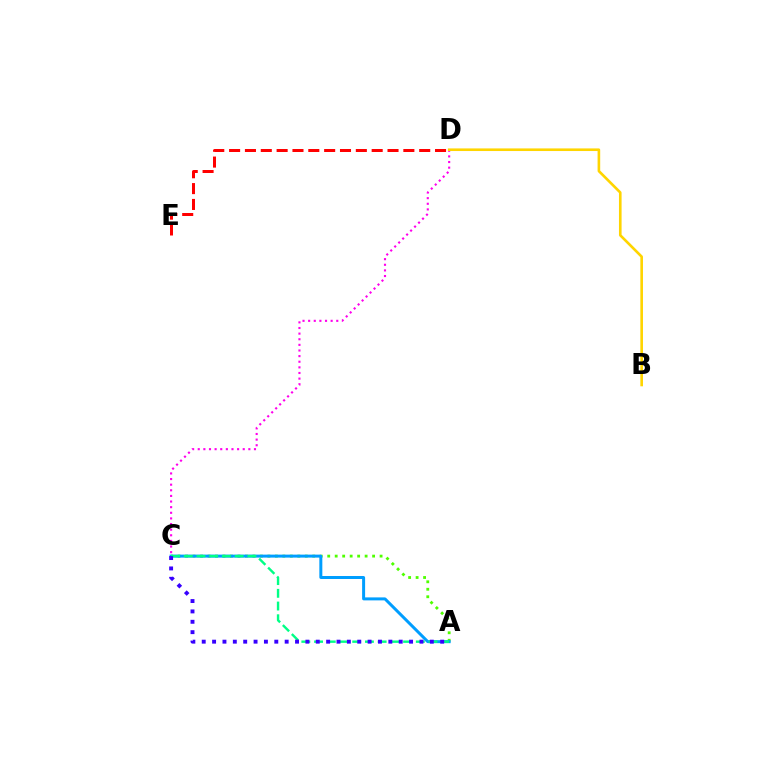{('A', 'C'): [{'color': '#4fff00', 'line_style': 'dotted', 'thickness': 2.03}, {'color': '#009eff', 'line_style': 'solid', 'thickness': 2.15}, {'color': '#00ff86', 'line_style': 'dashed', 'thickness': 1.73}, {'color': '#3700ff', 'line_style': 'dotted', 'thickness': 2.82}], ('C', 'D'): [{'color': '#ff00ed', 'line_style': 'dotted', 'thickness': 1.53}], ('B', 'D'): [{'color': '#ffd500', 'line_style': 'solid', 'thickness': 1.89}], ('D', 'E'): [{'color': '#ff0000', 'line_style': 'dashed', 'thickness': 2.15}]}